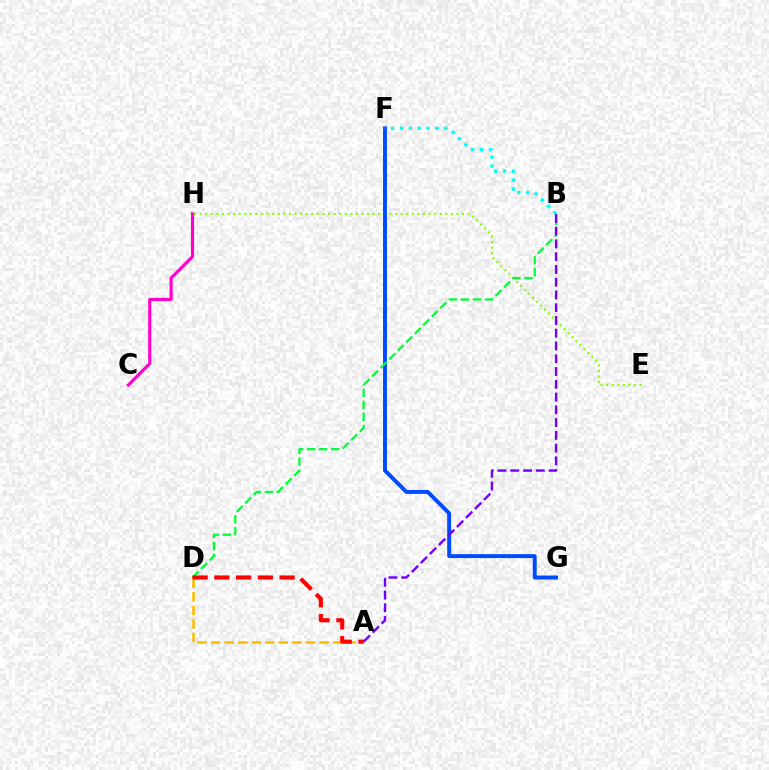{('A', 'D'): [{'color': '#ffbd00', 'line_style': 'dashed', 'thickness': 1.84}, {'color': '#ff0000', 'line_style': 'dashed', 'thickness': 2.95}], ('E', 'H'): [{'color': '#84ff00', 'line_style': 'dotted', 'thickness': 1.52}], ('C', 'H'): [{'color': '#ff00cf', 'line_style': 'solid', 'thickness': 2.25}], ('F', 'G'): [{'color': '#004bff', 'line_style': 'solid', 'thickness': 2.83}], ('B', 'D'): [{'color': '#00ff39', 'line_style': 'dashed', 'thickness': 1.64}], ('B', 'F'): [{'color': '#00fff6', 'line_style': 'dotted', 'thickness': 2.42}], ('A', 'B'): [{'color': '#7200ff', 'line_style': 'dashed', 'thickness': 1.73}]}